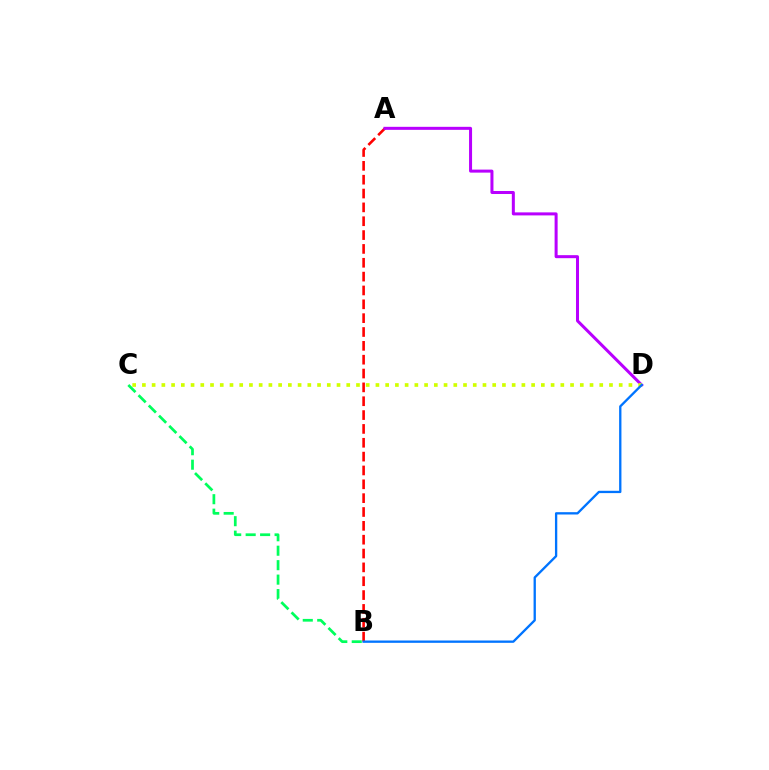{('A', 'B'): [{'color': '#ff0000', 'line_style': 'dashed', 'thickness': 1.88}], ('A', 'D'): [{'color': '#b900ff', 'line_style': 'solid', 'thickness': 2.17}], ('B', 'C'): [{'color': '#00ff5c', 'line_style': 'dashed', 'thickness': 1.96}], ('C', 'D'): [{'color': '#d1ff00', 'line_style': 'dotted', 'thickness': 2.64}], ('B', 'D'): [{'color': '#0074ff', 'line_style': 'solid', 'thickness': 1.67}]}